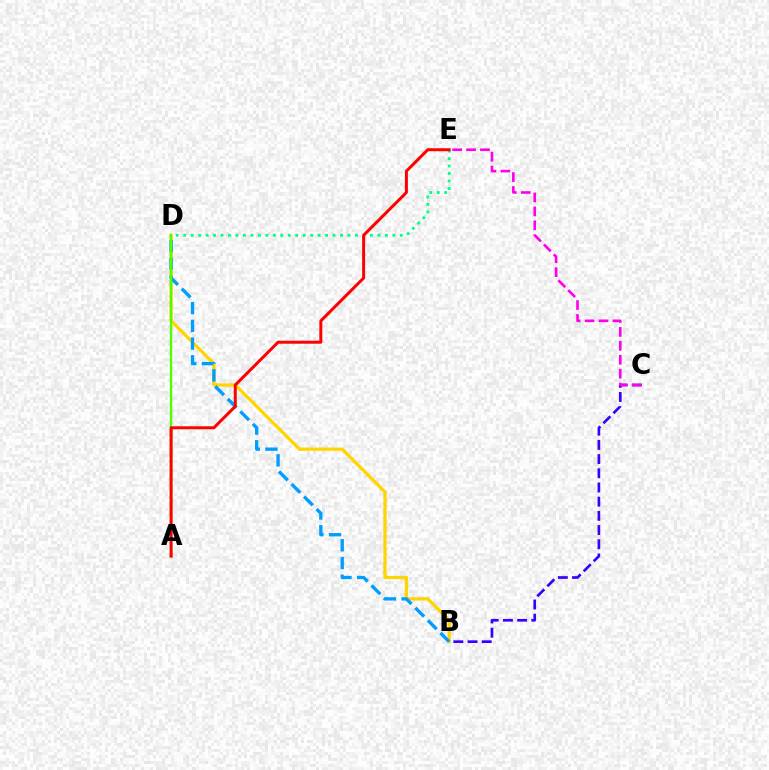{('B', 'D'): [{'color': '#ffd500', 'line_style': 'solid', 'thickness': 2.33}, {'color': '#009eff', 'line_style': 'dashed', 'thickness': 2.41}], ('B', 'C'): [{'color': '#3700ff', 'line_style': 'dashed', 'thickness': 1.93}], ('D', 'E'): [{'color': '#00ff86', 'line_style': 'dotted', 'thickness': 2.03}], ('A', 'D'): [{'color': '#4fff00', 'line_style': 'solid', 'thickness': 1.7}], ('C', 'E'): [{'color': '#ff00ed', 'line_style': 'dashed', 'thickness': 1.89}], ('A', 'E'): [{'color': '#ff0000', 'line_style': 'solid', 'thickness': 2.16}]}